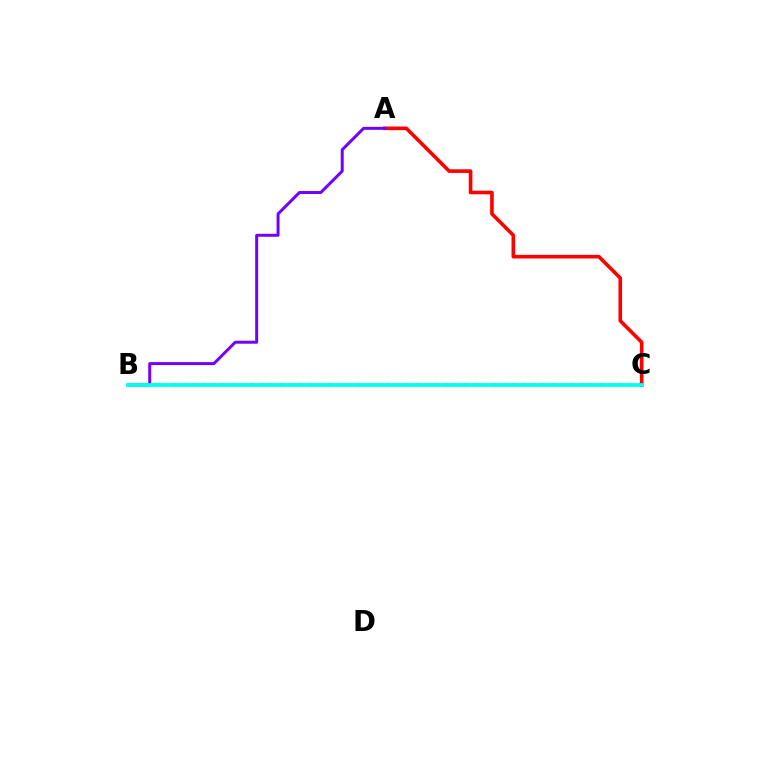{('B', 'C'): [{'color': '#84ff00', 'line_style': 'dotted', 'thickness': 2.64}, {'color': '#00fff6', 'line_style': 'solid', 'thickness': 2.71}], ('A', 'C'): [{'color': '#ff0000', 'line_style': 'solid', 'thickness': 2.61}], ('A', 'B'): [{'color': '#7200ff', 'line_style': 'solid', 'thickness': 2.15}]}